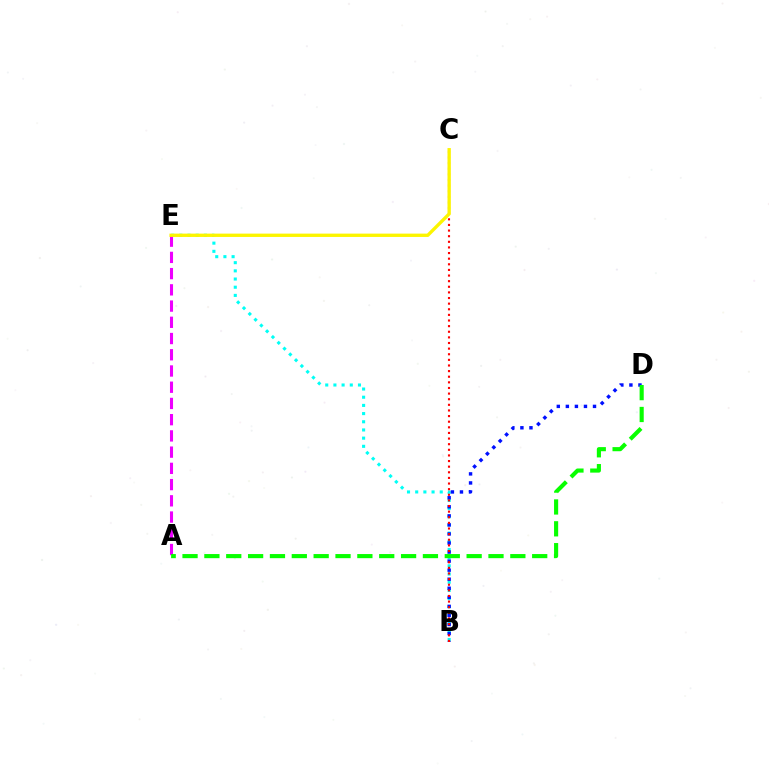{('B', 'E'): [{'color': '#00fff6', 'line_style': 'dotted', 'thickness': 2.22}], ('B', 'D'): [{'color': '#0010ff', 'line_style': 'dotted', 'thickness': 2.46}], ('B', 'C'): [{'color': '#ff0000', 'line_style': 'dotted', 'thickness': 1.53}], ('A', 'E'): [{'color': '#ee00ff', 'line_style': 'dashed', 'thickness': 2.2}], ('C', 'E'): [{'color': '#fcf500', 'line_style': 'solid', 'thickness': 2.4}], ('A', 'D'): [{'color': '#08ff00', 'line_style': 'dashed', 'thickness': 2.97}]}